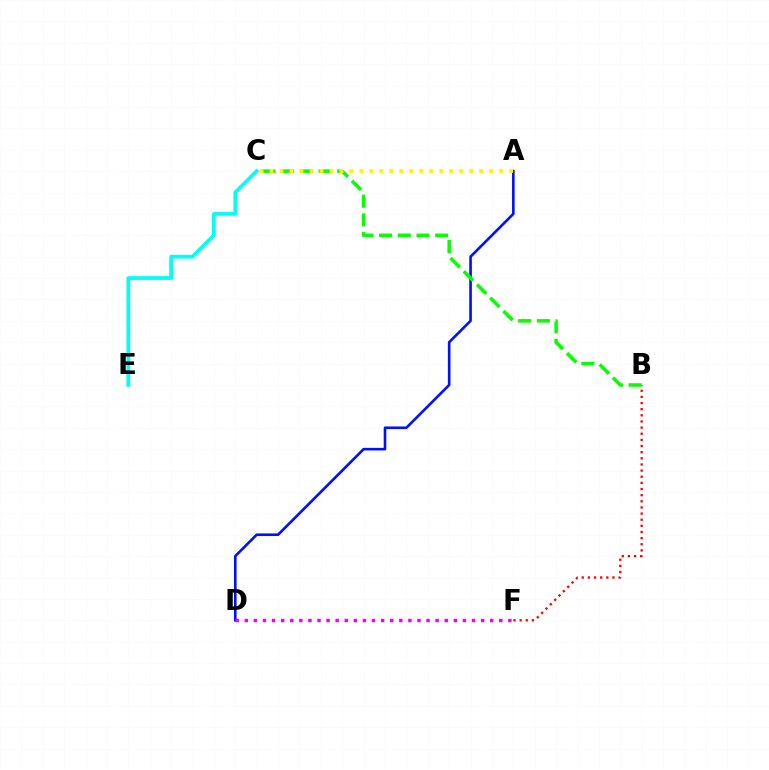{('A', 'D'): [{'color': '#0010ff', 'line_style': 'solid', 'thickness': 1.88}], ('D', 'F'): [{'color': '#ee00ff', 'line_style': 'dotted', 'thickness': 2.47}], ('B', 'F'): [{'color': '#ff0000', 'line_style': 'dotted', 'thickness': 1.67}], ('C', 'E'): [{'color': '#00fff6', 'line_style': 'solid', 'thickness': 2.69}], ('B', 'C'): [{'color': '#08ff00', 'line_style': 'dashed', 'thickness': 2.54}], ('A', 'C'): [{'color': '#fcf500', 'line_style': 'dotted', 'thickness': 2.71}]}